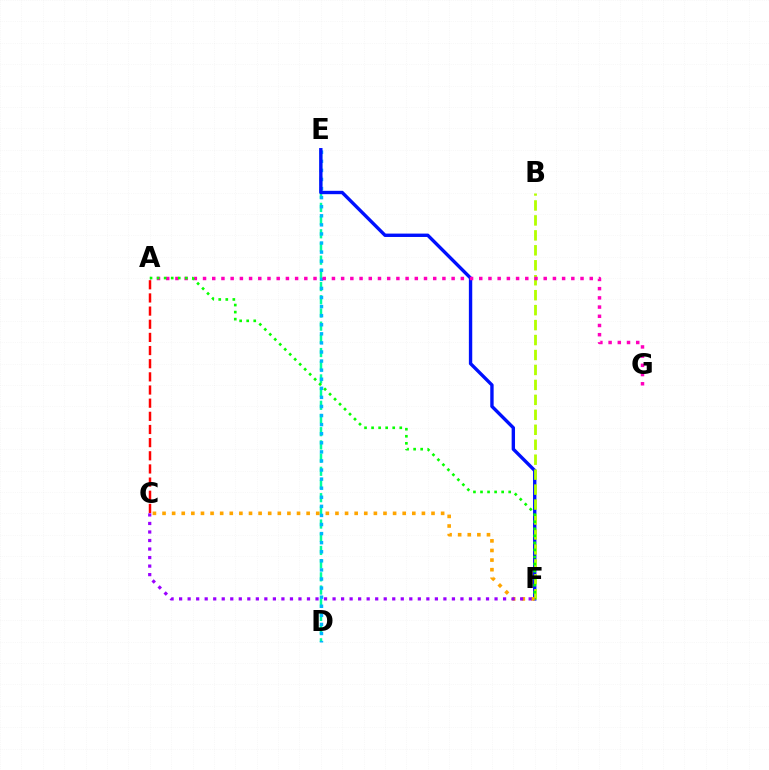{('D', 'E'): [{'color': '#00ff9d', 'line_style': 'dashed', 'thickness': 1.79}, {'color': '#00b5ff', 'line_style': 'dotted', 'thickness': 2.47}], ('E', 'F'): [{'color': '#0010ff', 'line_style': 'solid', 'thickness': 2.43}], ('B', 'F'): [{'color': '#b3ff00', 'line_style': 'dashed', 'thickness': 2.03}], ('A', 'G'): [{'color': '#ff00bd', 'line_style': 'dotted', 'thickness': 2.5}], ('A', 'C'): [{'color': '#ff0000', 'line_style': 'dashed', 'thickness': 1.79}], ('A', 'F'): [{'color': '#08ff00', 'line_style': 'dotted', 'thickness': 1.92}], ('C', 'F'): [{'color': '#ffa500', 'line_style': 'dotted', 'thickness': 2.61}, {'color': '#9b00ff', 'line_style': 'dotted', 'thickness': 2.32}]}